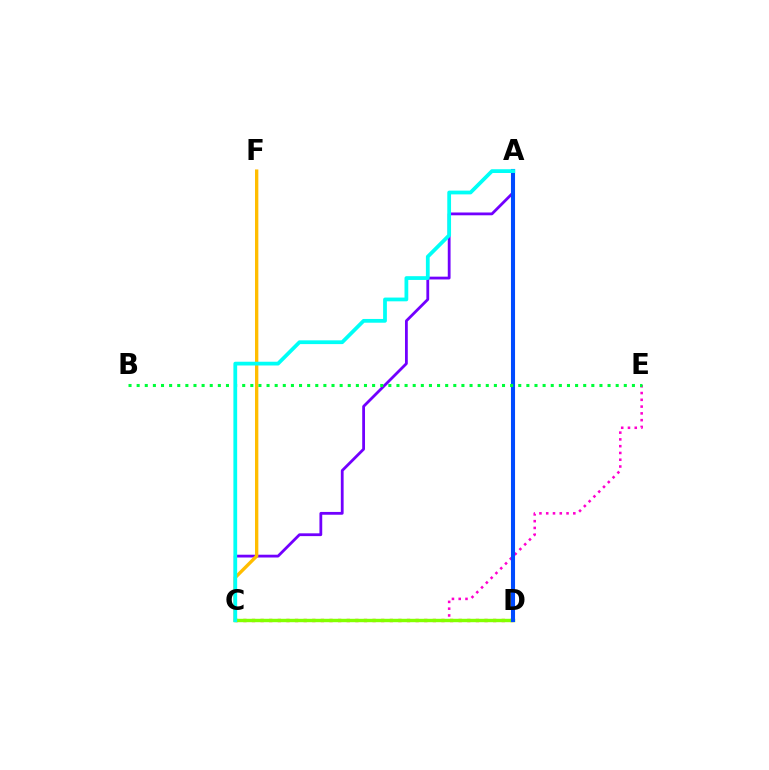{('C', 'E'): [{'color': '#ff00cf', 'line_style': 'dotted', 'thickness': 1.84}], ('C', 'D'): [{'color': '#ff0000', 'line_style': 'dotted', 'thickness': 2.34}, {'color': '#84ff00', 'line_style': 'solid', 'thickness': 2.45}], ('A', 'C'): [{'color': '#7200ff', 'line_style': 'solid', 'thickness': 2.01}, {'color': '#00fff6', 'line_style': 'solid', 'thickness': 2.71}], ('C', 'F'): [{'color': '#ffbd00', 'line_style': 'solid', 'thickness': 2.41}], ('A', 'D'): [{'color': '#004bff', 'line_style': 'solid', 'thickness': 2.93}], ('B', 'E'): [{'color': '#00ff39', 'line_style': 'dotted', 'thickness': 2.21}]}